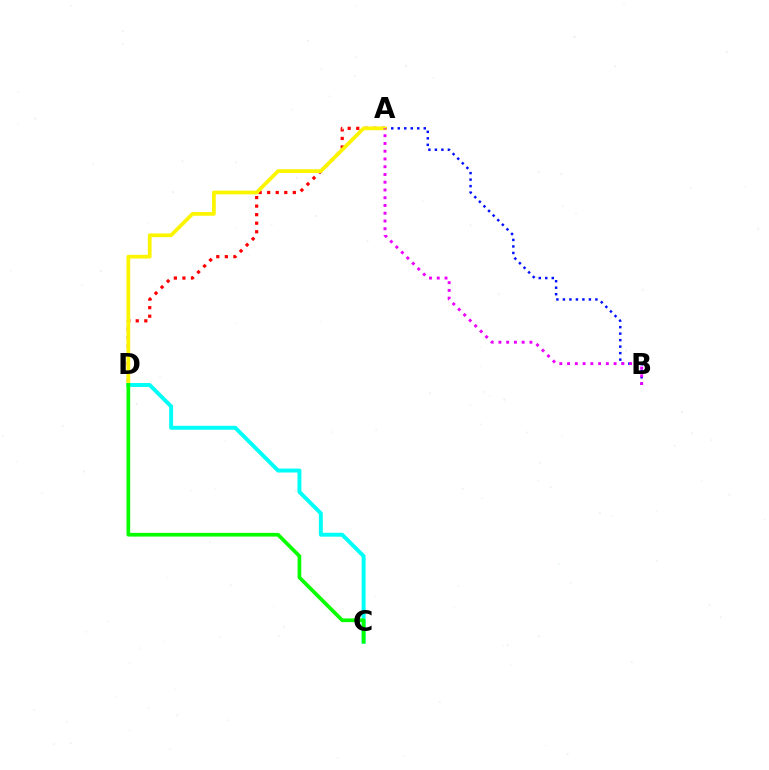{('A', 'B'): [{'color': '#0010ff', 'line_style': 'dotted', 'thickness': 1.77}, {'color': '#ee00ff', 'line_style': 'dotted', 'thickness': 2.11}], ('A', 'D'): [{'color': '#ff0000', 'line_style': 'dotted', 'thickness': 2.32}, {'color': '#fcf500', 'line_style': 'solid', 'thickness': 2.69}], ('C', 'D'): [{'color': '#00fff6', 'line_style': 'solid', 'thickness': 2.83}, {'color': '#08ff00', 'line_style': 'solid', 'thickness': 2.66}]}